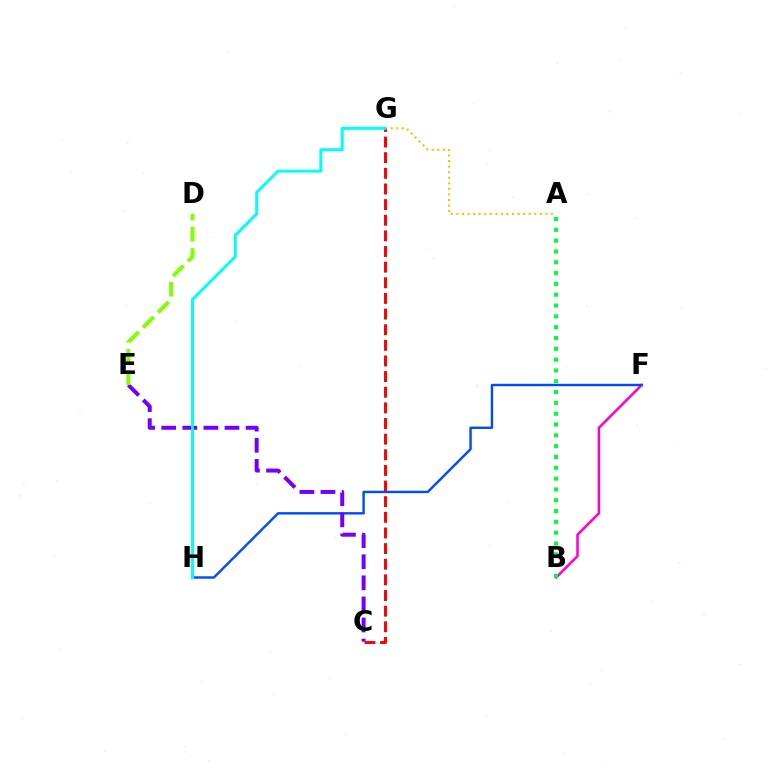{('B', 'F'): [{'color': '#ff00cf', 'line_style': 'solid', 'thickness': 1.83}], ('A', 'G'): [{'color': '#ffbd00', 'line_style': 'dotted', 'thickness': 1.51}], ('F', 'H'): [{'color': '#004bff', 'line_style': 'solid', 'thickness': 1.74}], ('C', 'E'): [{'color': '#7200ff', 'line_style': 'dashed', 'thickness': 2.86}], ('D', 'E'): [{'color': '#84ff00', 'line_style': 'dashed', 'thickness': 2.88}], ('A', 'B'): [{'color': '#00ff39', 'line_style': 'dotted', 'thickness': 2.94}], ('C', 'G'): [{'color': '#ff0000', 'line_style': 'dashed', 'thickness': 2.12}], ('G', 'H'): [{'color': '#00fff6', 'line_style': 'solid', 'thickness': 2.12}]}